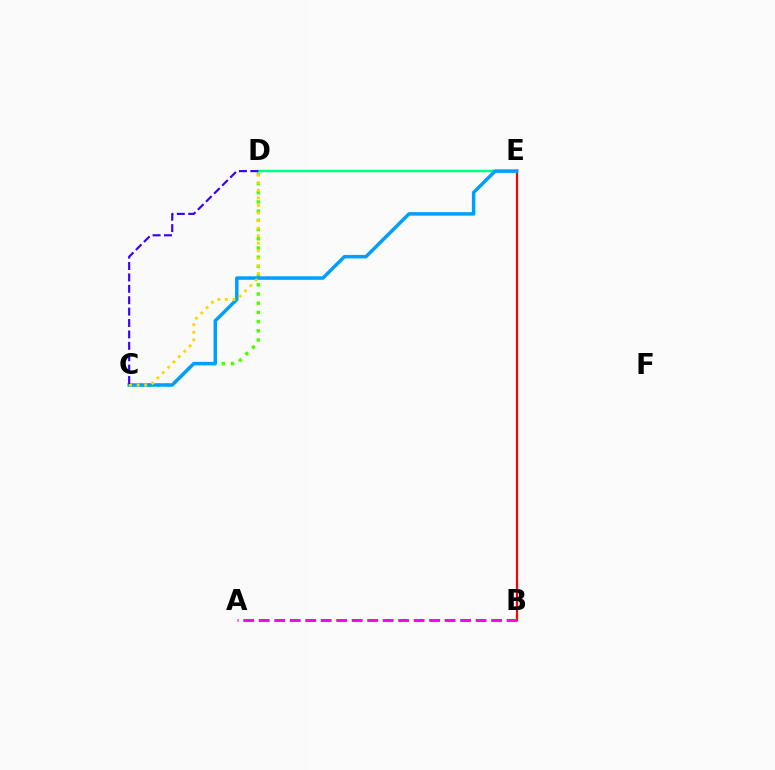{('C', 'D'): [{'color': '#4fff00', 'line_style': 'dotted', 'thickness': 2.5}, {'color': '#ffd500', 'line_style': 'dotted', 'thickness': 2.05}, {'color': '#3700ff', 'line_style': 'dashed', 'thickness': 1.55}], ('D', 'E'): [{'color': '#00ff86', 'line_style': 'solid', 'thickness': 1.79}], ('B', 'E'): [{'color': '#ff0000', 'line_style': 'solid', 'thickness': 1.6}], ('A', 'B'): [{'color': '#ff00ed', 'line_style': 'dashed', 'thickness': 2.1}], ('C', 'E'): [{'color': '#009eff', 'line_style': 'solid', 'thickness': 2.51}]}